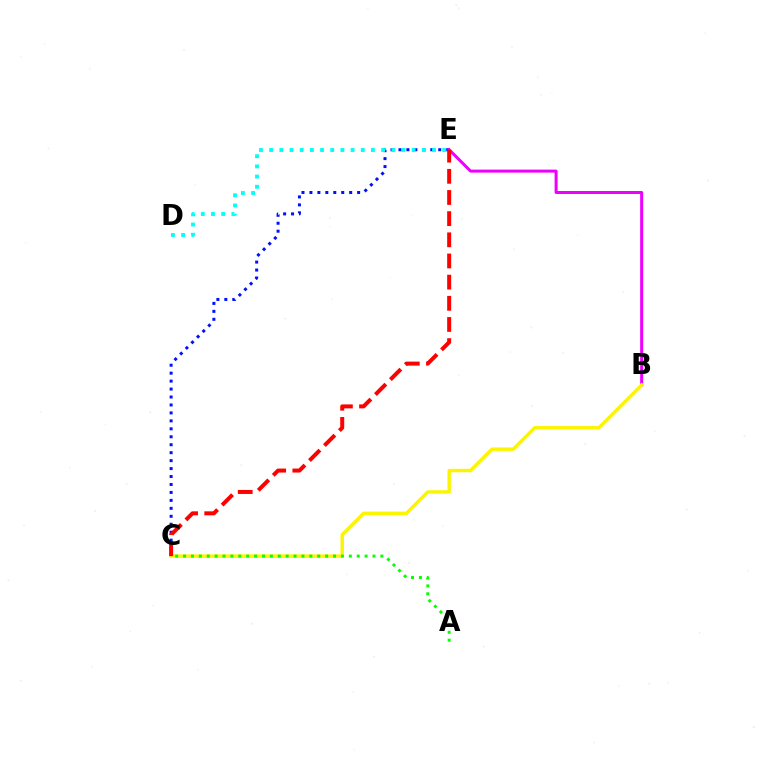{('C', 'E'): [{'color': '#0010ff', 'line_style': 'dotted', 'thickness': 2.16}, {'color': '#ff0000', 'line_style': 'dashed', 'thickness': 2.87}], ('B', 'E'): [{'color': '#ee00ff', 'line_style': 'solid', 'thickness': 2.16}], ('D', 'E'): [{'color': '#00fff6', 'line_style': 'dotted', 'thickness': 2.77}], ('B', 'C'): [{'color': '#fcf500', 'line_style': 'solid', 'thickness': 2.48}], ('A', 'C'): [{'color': '#08ff00', 'line_style': 'dotted', 'thickness': 2.14}]}